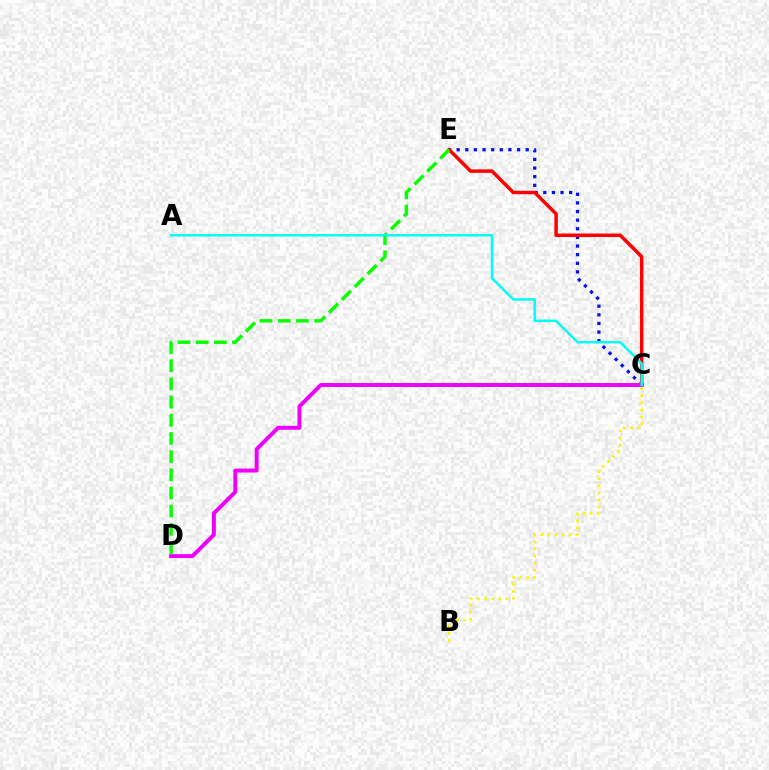{('C', 'E'): [{'color': '#0010ff', 'line_style': 'dotted', 'thickness': 2.34}, {'color': '#ff0000', 'line_style': 'solid', 'thickness': 2.5}], ('B', 'C'): [{'color': '#fcf500', 'line_style': 'dotted', 'thickness': 1.92}], ('D', 'E'): [{'color': '#08ff00', 'line_style': 'dashed', 'thickness': 2.47}], ('C', 'D'): [{'color': '#ee00ff', 'line_style': 'solid', 'thickness': 2.83}], ('A', 'C'): [{'color': '#00fff6', 'line_style': 'solid', 'thickness': 1.79}]}